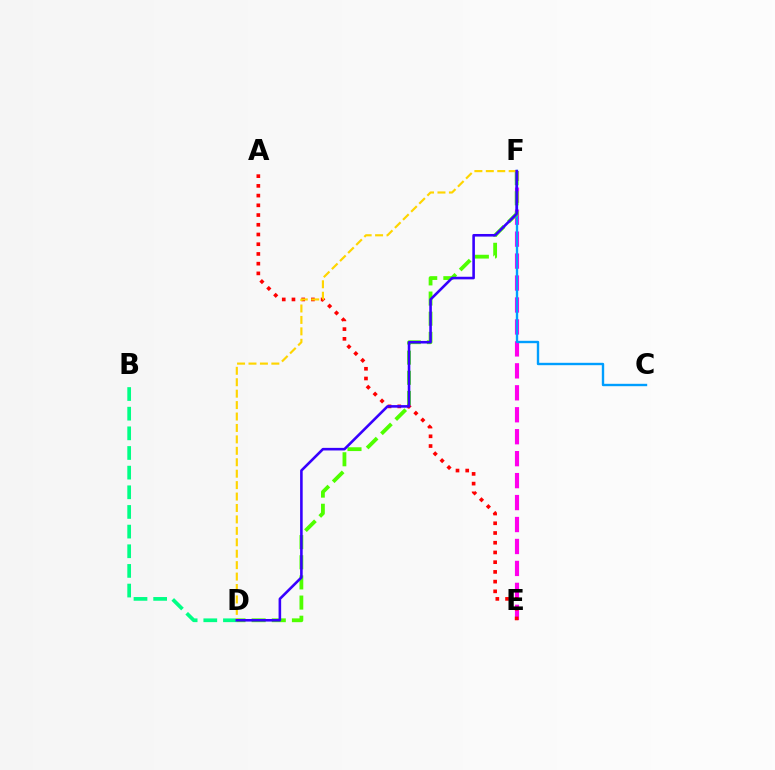{('E', 'F'): [{'color': '#ff00ed', 'line_style': 'dashed', 'thickness': 2.98}], ('C', 'F'): [{'color': '#009eff', 'line_style': 'solid', 'thickness': 1.72}], ('B', 'D'): [{'color': '#00ff86', 'line_style': 'dashed', 'thickness': 2.67}], ('D', 'F'): [{'color': '#4fff00', 'line_style': 'dashed', 'thickness': 2.74}, {'color': '#ffd500', 'line_style': 'dashed', 'thickness': 1.55}, {'color': '#3700ff', 'line_style': 'solid', 'thickness': 1.87}], ('A', 'E'): [{'color': '#ff0000', 'line_style': 'dotted', 'thickness': 2.64}]}